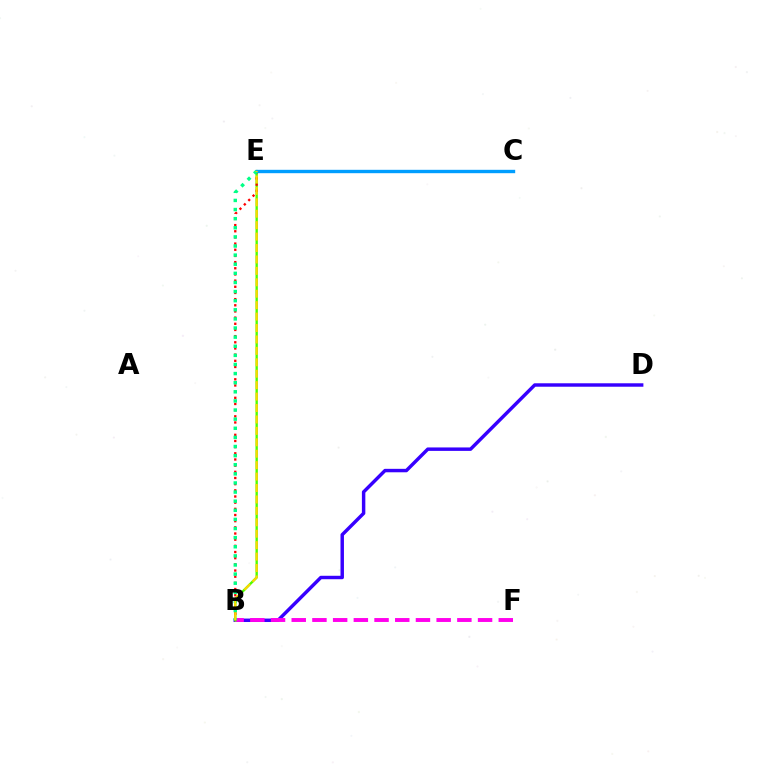{('B', 'D'): [{'color': '#3700ff', 'line_style': 'solid', 'thickness': 2.48}], ('B', 'F'): [{'color': '#ff00ed', 'line_style': 'dashed', 'thickness': 2.81}], ('B', 'E'): [{'color': '#4fff00', 'line_style': 'solid', 'thickness': 1.71}, {'color': '#ff0000', 'line_style': 'dotted', 'thickness': 1.68}, {'color': '#00ff86', 'line_style': 'dotted', 'thickness': 2.48}, {'color': '#ffd500', 'line_style': 'dashed', 'thickness': 1.55}], ('C', 'E'): [{'color': '#009eff', 'line_style': 'solid', 'thickness': 2.43}]}